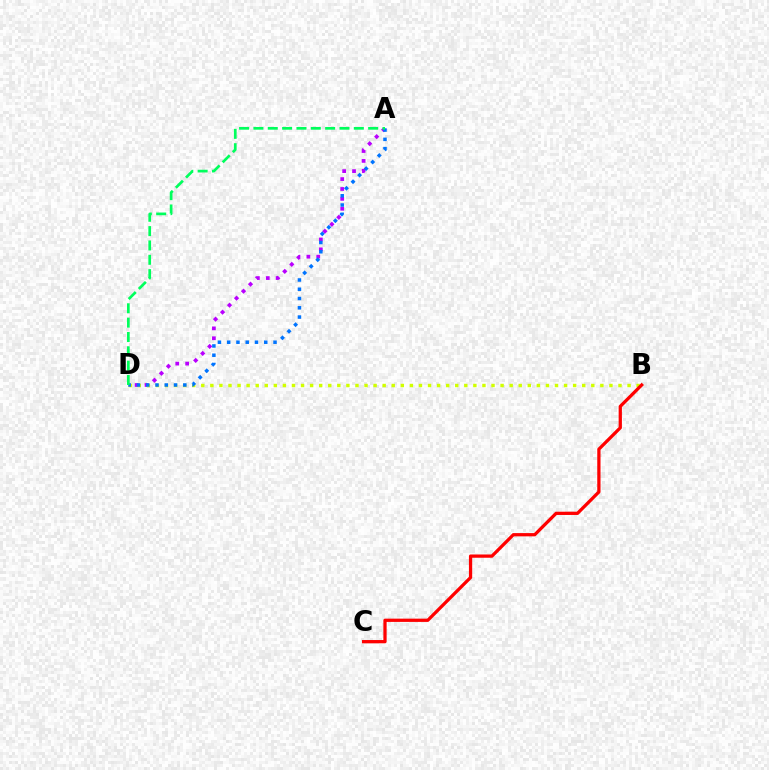{('A', 'D'): [{'color': '#b900ff', 'line_style': 'dotted', 'thickness': 2.69}, {'color': '#0074ff', 'line_style': 'dotted', 'thickness': 2.52}, {'color': '#00ff5c', 'line_style': 'dashed', 'thickness': 1.95}], ('B', 'D'): [{'color': '#d1ff00', 'line_style': 'dotted', 'thickness': 2.46}], ('B', 'C'): [{'color': '#ff0000', 'line_style': 'solid', 'thickness': 2.35}]}